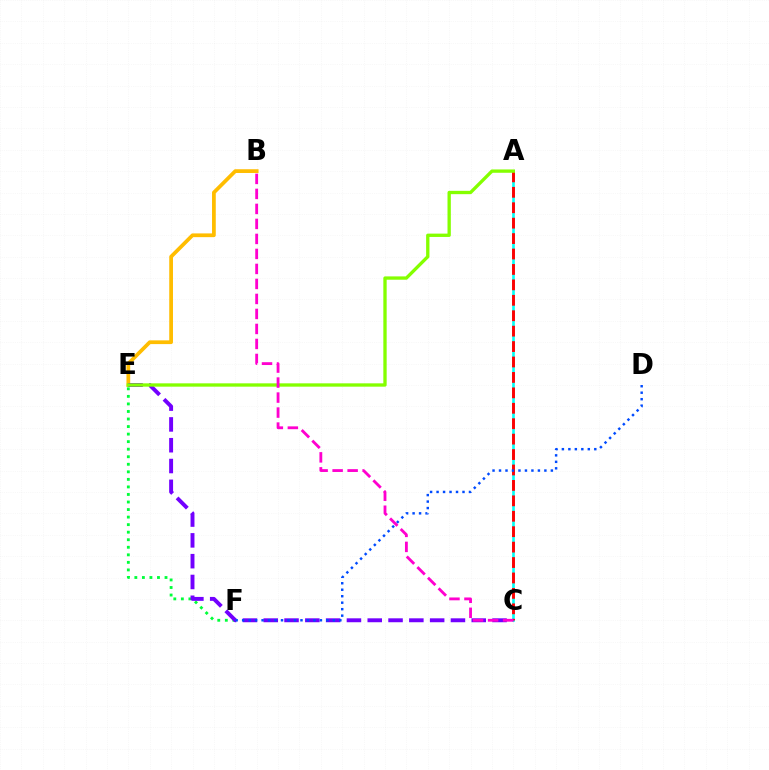{('A', 'C'): [{'color': '#00fff6', 'line_style': 'solid', 'thickness': 1.9}, {'color': '#ff0000', 'line_style': 'dashed', 'thickness': 2.1}], ('B', 'E'): [{'color': '#ffbd00', 'line_style': 'solid', 'thickness': 2.69}], ('E', 'F'): [{'color': '#00ff39', 'line_style': 'dotted', 'thickness': 2.05}], ('C', 'E'): [{'color': '#7200ff', 'line_style': 'dashed', 'thickness': 2.83}], ('D', 'F'): [{'color': '#004bff', 'line_style': 'dotted', 'thickness': 1.76}], ('A', 'E'): [{'color': '#84ff00', 'line_style': 'solid', 'thickness': 2.39}], ('B', 'C'): [{'color': '#ff00cf', 'line_style': 'dashed', 'thickness': 2.04}]}